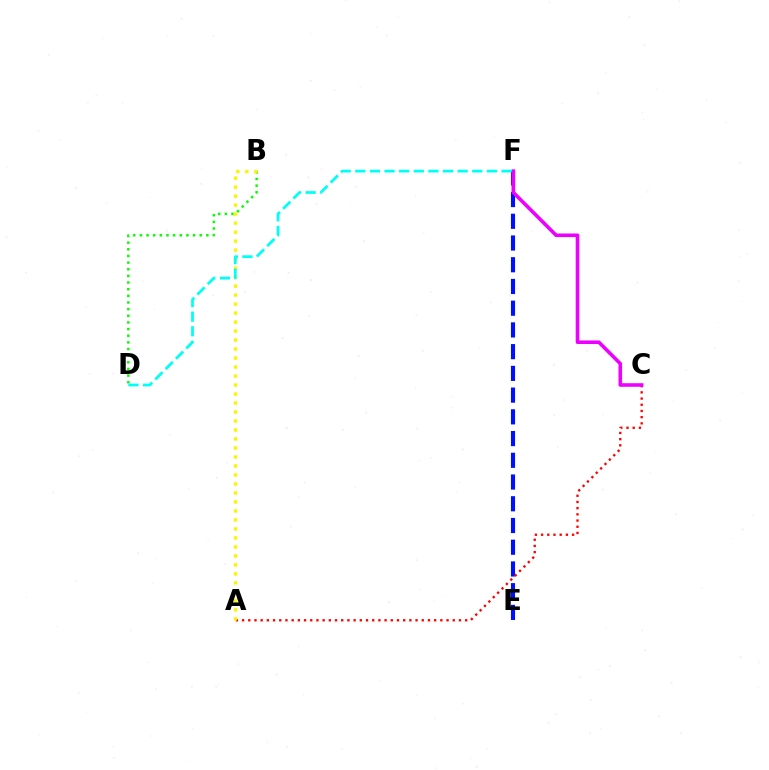{('E', 'F'): [{'color': '#0010ff', 'line_style': 'dashed', 'thickness': 2.95}], ('B', 'D'): [{'color': '#08ff00', 'line_style': 'dotted', 'thickness': 1.81}], ('A', 'C'): [{'color': '#ff0000', 'line_style': 'dotted', 'thickness': 1.68}], ('A', 'B'): [{'color': '#fcf500', 'line_style': 'dotted', 'thickness': 2.44}], ('C', 'F'): [{'color': '#ee00ff', 'line_style': 'solid', 'thickness': 2.58}], ('D', 'F'): [{'color': '#00fff6', 'line_style': 'dashed', 'thickness': 1.99}]}